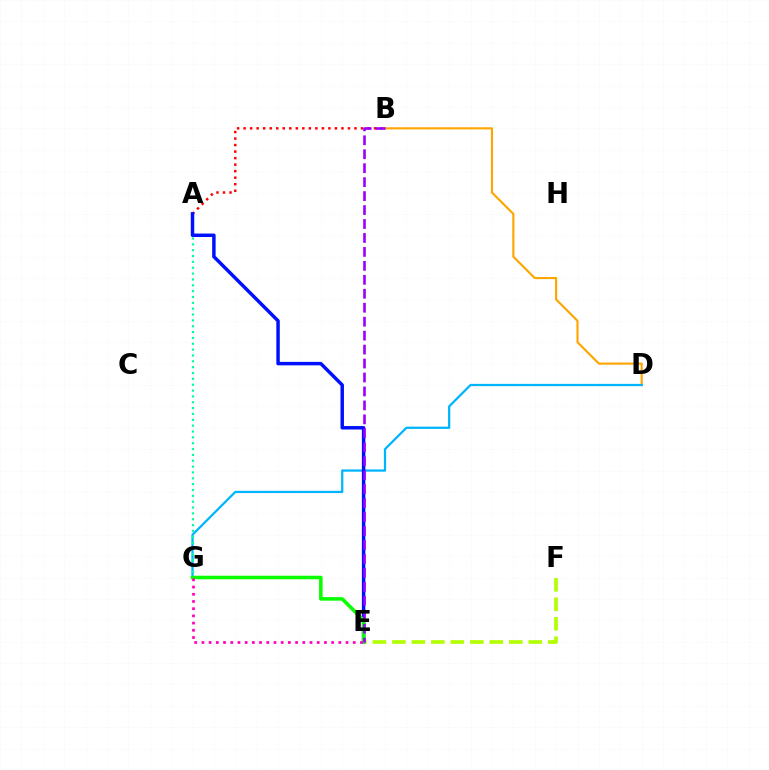{('B', 'D'): [{'color': '#ffa500', 'line_style': 'solid', 'thickness': 1.54}], ('A', 'B'): [{'color': '#ff0000', 'line_style': 'dotted', 'thickness': 1.77}], ('E', 'F'): [{'color': '#b3ff00', 'line_style': 'dashed', 'thickness': 2.65}], ('D', 'G'): [{'color': '#00b5ff', 'line_style': 'solid', 'thickness': 1.62}], ('A', 'G'): [{'color': '#00ff9d', 'line_style': 'dotted', 'thickness': 1.59}], ('A', 'E'): [{'color': '#0010ff', 'line_style': 'solid', 'thickness': 2.49}], ('E', 'G'): [{'color': '#08ff00', 'line_style': 'solid', 'thickness': 2.56}, {'color': '#ff00bd', 'line_style': 'dotted', 'thickness': 1.96}], ('B', 'E'): [{'color': '#9b00ff', 'line_style': 'dashed', 'thickness': 1.9}]}